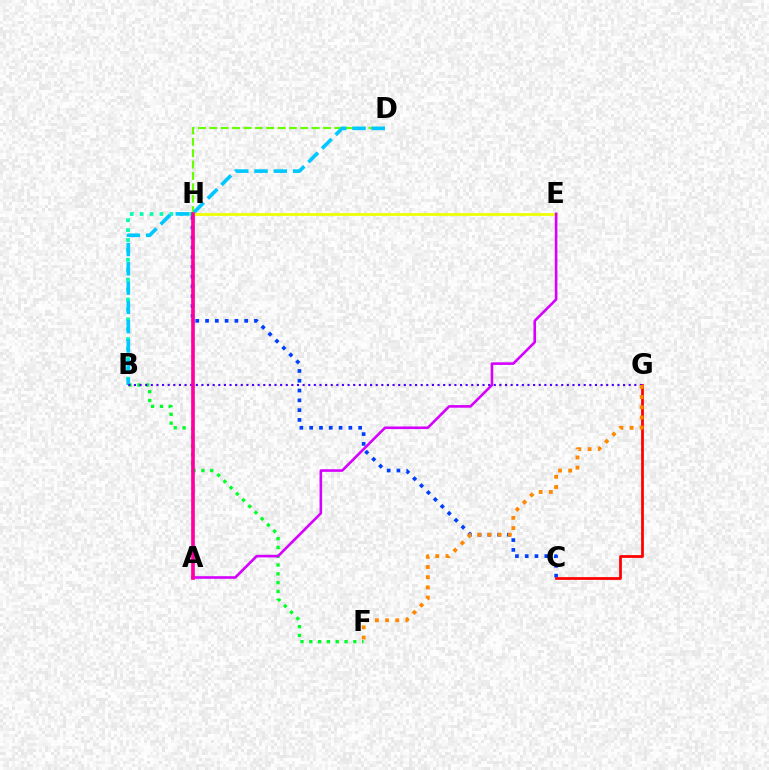{('D', 'H'): [{'color': '#66ff00', 'line_style': 'dashed', 'thickness': 1.54}], ('B', 'F'): [{'color': '#00ff27', 'line_style': 'dotted', 'thickness': 2.39}], ('E', 'H'): [{'color': '#eeff00', 'line_style': 'solid', 'thickness': 1.97}], ('C', 'H'): [{'color': '#003fff', 'line_style': 'dotted', 'thickness': 2.66}], ('A', 'E'): [{'color': '#d600ff', 'line_style': 'solid', 'thickness': 1.87}], ('B', 'H'): [{'color': '#00ffaf', 'line_style': 'dotted', 'thickness': 2.69}], ('C', 'G'): [{'color': '#ff0000', 'line_style': 'solid', 'thickness': 1.97}], ('B', 'D'): [{'color': '#00c7ff', 'line_style': 'dashed', 'thickness': 2.62}], ('B', 'G'): [{'color': '#4f00ff', 'line_style': 'dotted', 'thickness': 1.53}], ('A', 'H'): [{'color': '#ff00a0', 'line_style': 'solid', 'thickness': 2.65}], ('F', 'G'): [{'color': '#ff8800', 'line_style': 'dotted', 'thickness': 2.77}]}